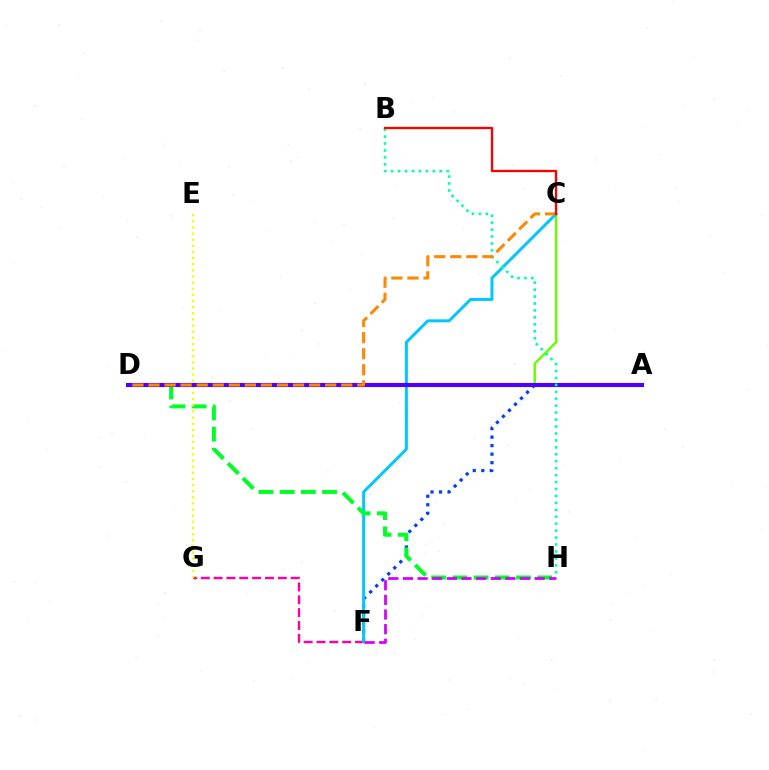{('A', 'F'): [{'color': '#003fff', 'line_style': 'dotted', 'thickness': 2.31}], ('C', 'D'): [{'color': '#66ff00', 'line_style': 'solid', 'thickness': 1.76}, {'color': '#ff8800', 'line_style': 'dashed', 'thickness': 2.18}], ('F', 'G'): [{'color': '#ff00a0', 'line_style': 'dashed', 'thickness': 1.74}], ('C', 'F'): [{'color': '#00c7ff', 'line_style': 'solid', 'thickness': 2.13}], ('D', 'H'): [{'color': '#00ff27', 'line_style': 'dashed', 'thickness': 2.88}], ('E', 'G'): [{'color': '#eeff00', 'line_style': 'dotted', 'thickness': 1.67}], ('A', 'D'): [{'color': '#4f00ff', 'line_style': 'solid', 'thickness': 2.97}], ('B', 'H'): [{'color': '#00ffaf', 'line_style': 'dotted', 'thickness': 1.89}], ('F', 'H'): [{'color': '#d600ff', 'line_style': 'dashed', 'thickness': 1.99}], ('B', 'C'): [{'color': '#ff0000', 'line_style': 'solid', 'thickness': 1.66}]}